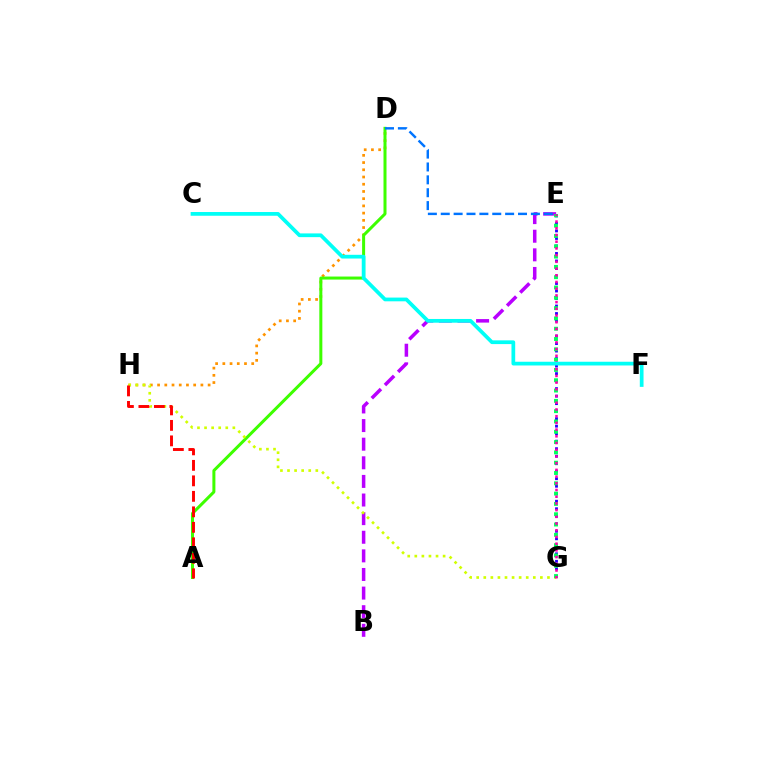{('D', 'H'): [{'color': '#ff9400', 'line_style': 'dotted', 'thickness': 1.96}], ('B', 'E'): [{'color': '#b900ff', 'line_style': 'dashed', 'thickness': 2.53}], ('A', 'D'): [{'color': '#3dff00', 'line_style': 'solid', 'thickness': 2.17}], ('G', 'H'): [{'color': '#d1ff00', 'line_style': 'dotted', 'thickness': 1.92}], ('E', 'G'): [{'color': '#2500ff', 'line_style': 'dotted', 'thickness': 2.04}, {'color': '#00ff5c', 'line_style': 'dotted', 'thickness': 2.8}, {'color': '#ff00ac', 'line_style': 'dotted', 'thickness': 1.82}], ('D', 'E'): [{'color': '#0074ff', 'line_style': 'dashed', 'thickness': 1.75}], ('A', 'H'): [{'color': '#ff0000', 'line_style': 'dashed', 'thickness': 2.1}], ('C', 'F'): [{'color': '#00fff6', 'line_style': 'solid', 'thickness': 2.69}]}